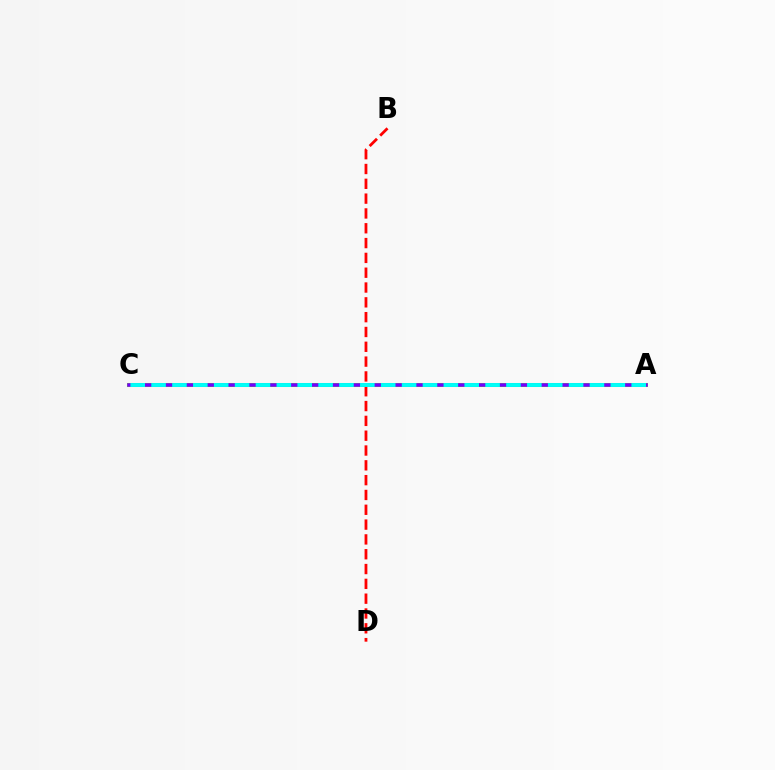{('A', 'C'): [{'color': '#84ff00', 'line_style': 'solid', 'thickness': 2.9}, {'color': '#7200ff', 'line_style': 'solid', 'thickness': 2.55}, {'color': '#00fff6', 'line_style': 'dashed', 'thickness': 2.84}], ('B', 'D'): [{'color': '#ff0000', 'line_style': 'dashed', 'thickness': 2.01}]}